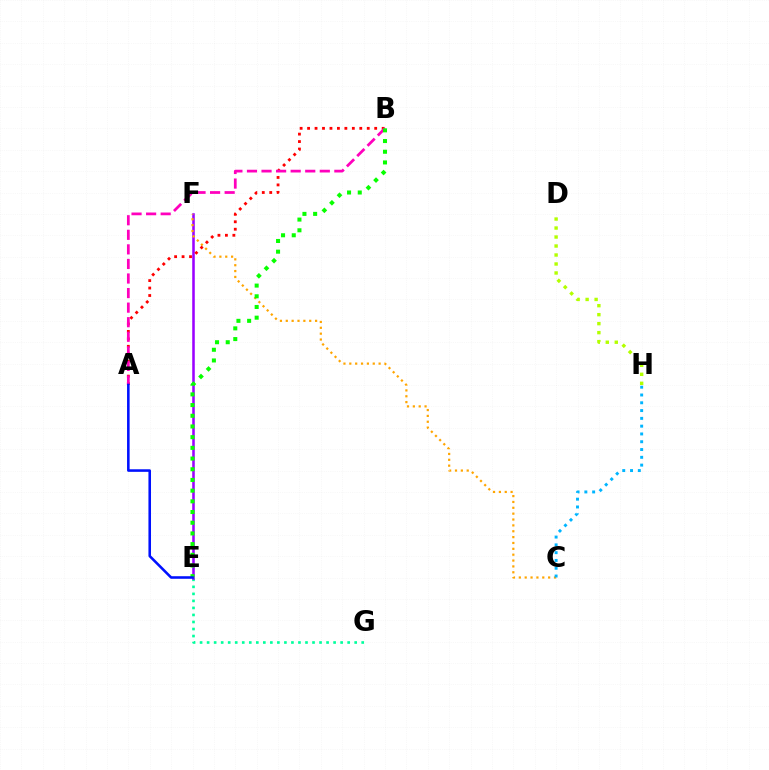{('E', 'G'): [{'color': '#00ff9d', 'line_style': 'dotted', 'thickness': 1.91}], ('D', 'H'): [{'color': '#b3ff00', 'line_style': 'dotted', 'thickness': 2.44}], ('E', 'F'): [{'color': '#9b00ff', 'line_style': 'solid', 'thickness': 1.84}], ('C', 'F'): [{'color': '#ffa500', 'line_style': 'dotted', 'thickness': 1.59}], ('C', 'H'): [{'color': '#00b5ff', 'line_style': 'dotted', 'thickness': 2.12}], ('A', 'B'): [{'color': '#ff0000', 'line_style': 'dotted', 'thickness': 2.03}, {'color': '#ff00bd', 'line_style': 'dashed', 'thickness': 1.98}], ('B', 'E'): [{'color': '#08ff00', 'line_style': 'dotted', 'thickness': 2.91}], ('A', 'E'): [{'color': '#0010ff', 'line_style': 'solid', 'thickness': 1.85}]}